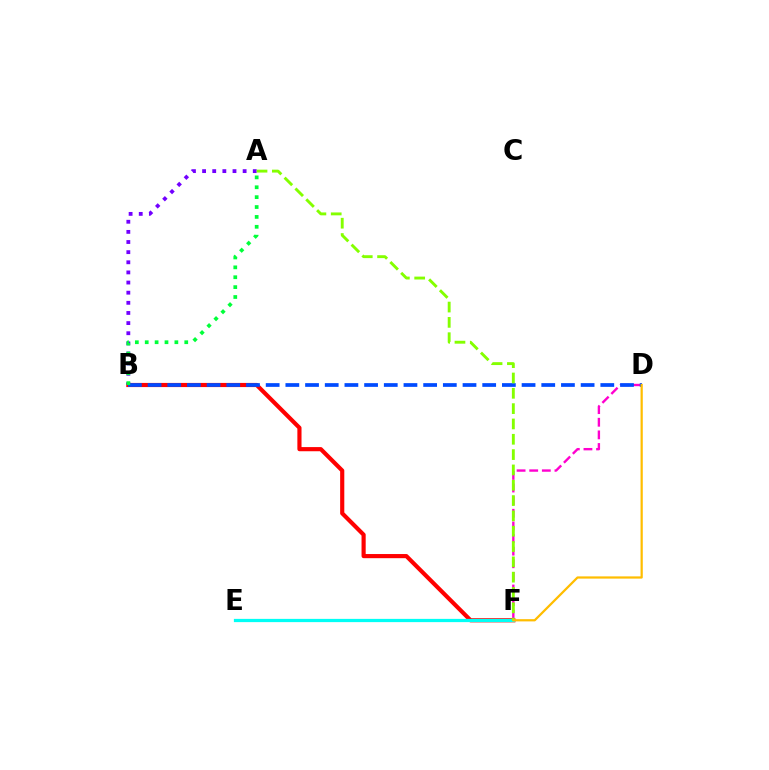{('B', 'F'): [{'color': '#ff0000', 'line_style': 'solid', 'thickness': 2.99}], ('D', 'F'): [{'color': '#ff00cf', 'line_style': 'dashed', 'thickness': 1.71}, {'color': '#ffbd00', 'line_style': 'solid', 'thickness': 1.61}], ('A', 'B'): [{'color': '#7200ff', 'line_style': 'dotted', 'thickness': 2.75}, {'color': '#00ff39', 'line_style': 'dotted', 'thickness': 2.69}], ('B', 'D'): [{'color': '#004bff', 'line_style': 'dashed', 'thickness': 2.67}], ('E', 'F'): [{'color': '#00fff6', 'line_style': 'solid', 'thickness': 2.34}], ('A', 'F'): [{'color': '#84ff00', 'line_style': 'dashed', 'thickness': 2.08}]}